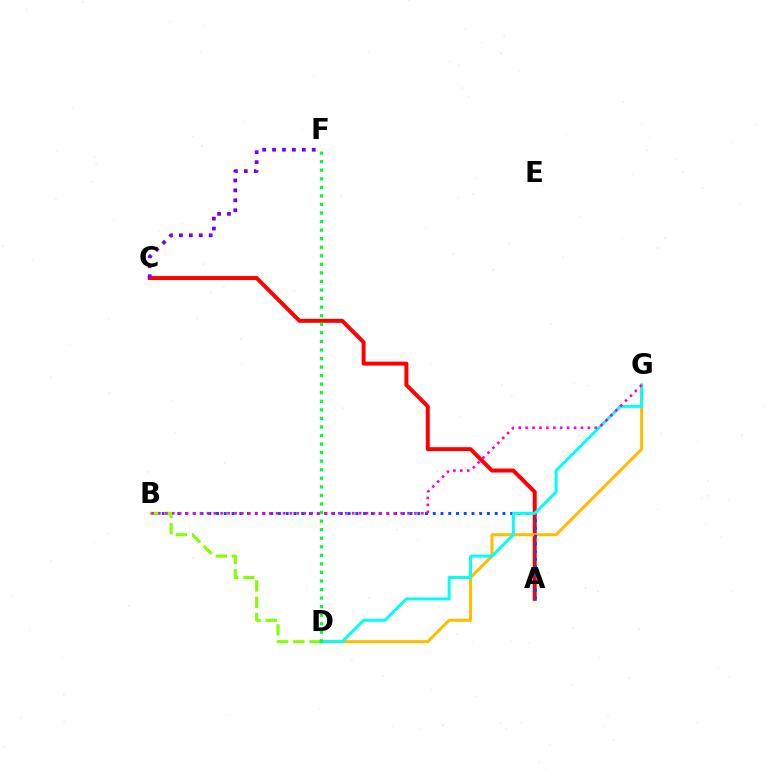{('A', 'C'): [{'color': '#ff0000', 'line_style': 'solid', 'thickness': 2.86}], ('D', 'G'): [{'color': '#ffbd00', 'line_style': 'solid', 'thickness': 2.17}, {'color': '#00fff6', 'line_style': 'solid', 'thickness': 2.12}], ('C', 'F'): [{'color': '#7200ff', 'line_style': 'dotted', 'thickness': 2.7}], ('A', 'B'): [{'color': '#004bff', 'line_style': 'dotted', 'thickness': 2.1}], ('B', 'D'): [{'color': '#84ff00', 'line_style': 'dashed', 'thickness': 2.21}], ('B', 'G'): [{'color': '#ff00cf', 'line_style': 'dotted', 'thickness': 1.88}], ('D', 'F'): [{'color': '#00ff39', 'line_style': 'dotted', 'thickness': 2.32}]}